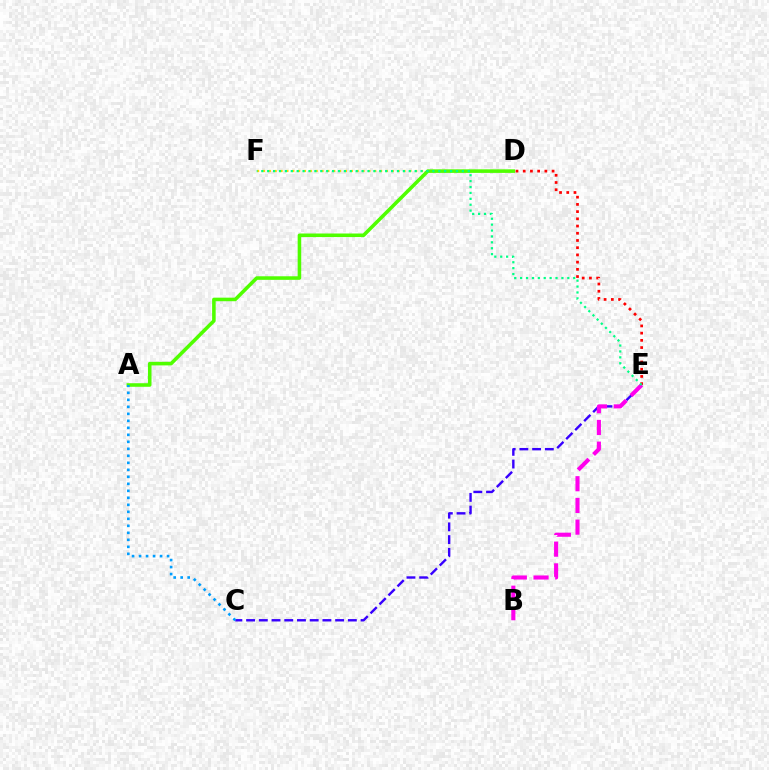{('C', 'E'): [{'color': '#3700ff', 'line_style': 'dashed', 'thickness': 1.73}], ('D', 'E'): [{'color': '#ff0000', 'line_style': 'dotted', 'thickness': 1.96}], ('D', 'F'): [{'color': '#ffd500', 'line_style': 'dotted', 'thickness': 1.59}], ('A', 'D'): [{'color': '#4fff00', 'line_style': 'solid', 'thickness': 2.56}], ('A', 'C'): [{'color': '#009eff', 'line_style': 'dotted', 'thickness': 1.9}], ('B', 'E'): [{'color': '#ff00ed', 'line_style': 'dashed', 'thickness': 2.95}], ('E', 'F'): [{'color': '#00ff86', 'line_style': 'dotted', 'thickness': 1.6}]}